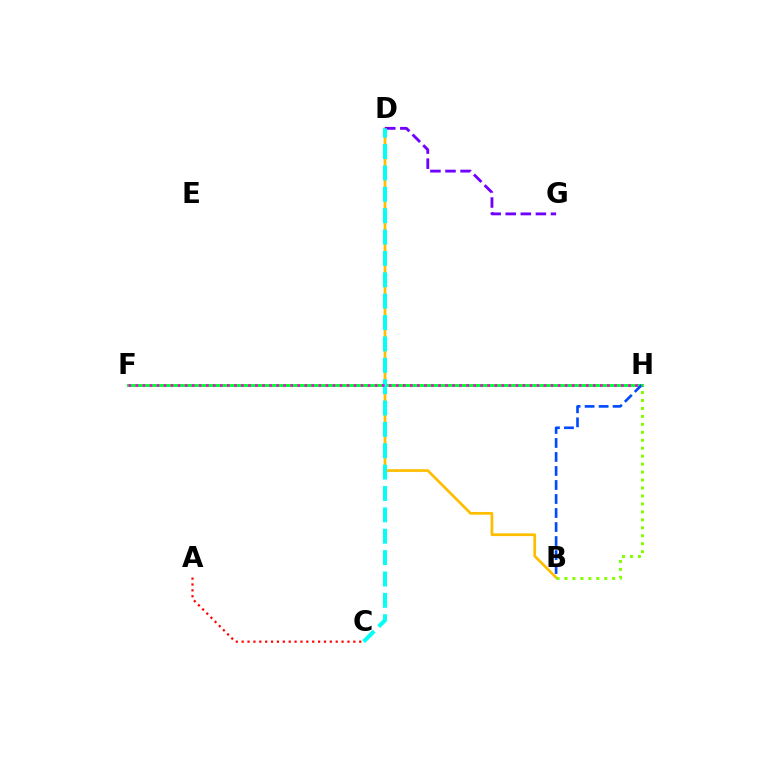{('F', 'H'): [{'color': '#00ff39', 'line_style': 'solid', 'thickness': 2.1}, {'color': '#ff00cf', 'line_style': 'dotted', 'thickness': 1.91}], ('B', 'D'): [{'color': '#ffbd00', 'line_style': 'solid', 'thickness': 1.96}], ('B', 'H'): [{'color': '#004bff', 'line_style': 'dashed', 'thickness': 1.9}, {'color': '#84ff00', 'line_style': 'dotted', 'thickness': 2.16}], ('A', 'C'): [{'color': '#ff0000', 'line_style': 'dotted', 'thickness': 1.6}], ('D', 'G'): [{'color': '#7200ff', 'line_style': 'dashed', 'thickness': 2.05}], ('C', 'D'): [{'color': '#00fff6', 'line_style': 'dashed', 'thickness': 2.9}]}